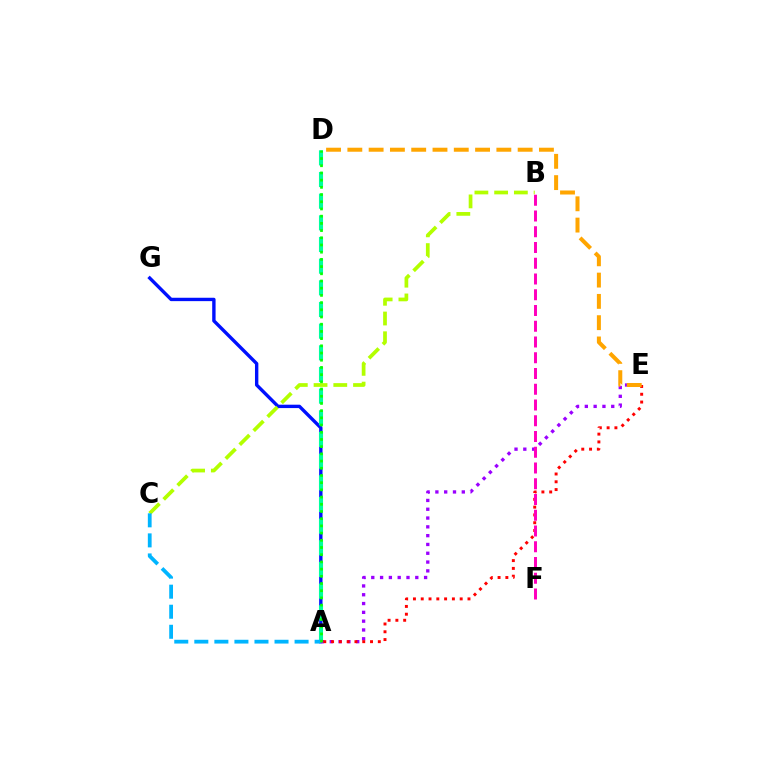{('A', 'G'): [{'color': '#0010ff', 'line_style': 'solid', 'thickness': 2.43}], ('A', 'D'): [{'color': '#00ff9d', 'line_style': 'dashed', 'thickness': 2.94}, {'color': '#08ff00', 'line_style': 'dotted', 'thickness': 1.96}], ('B', 'C'): [{'color': '#b3ff00', 'line_style': 'dashed', 'thickness': 2.68}], ('A', 'E'): [{'color': '#9b00ff', 'line_style': 'dotted', 'thickness': 2.39}, {'color': '#ff0000', 'line_style': 'dotted', 'thickness': 2.12}], ('A', 'C'): [{'color': '#00b5ff', 'line_style': 'dashed', 'thickness': 2.72}], ('B', 'F'): [{'color': '#ff00bd', 'line_style': 'dashed', 'thickness': 2.14}], ('D', 'E'): [{'color': '#ffa500', 'line_style': 'dashed', 'thickness': 2.89}]}